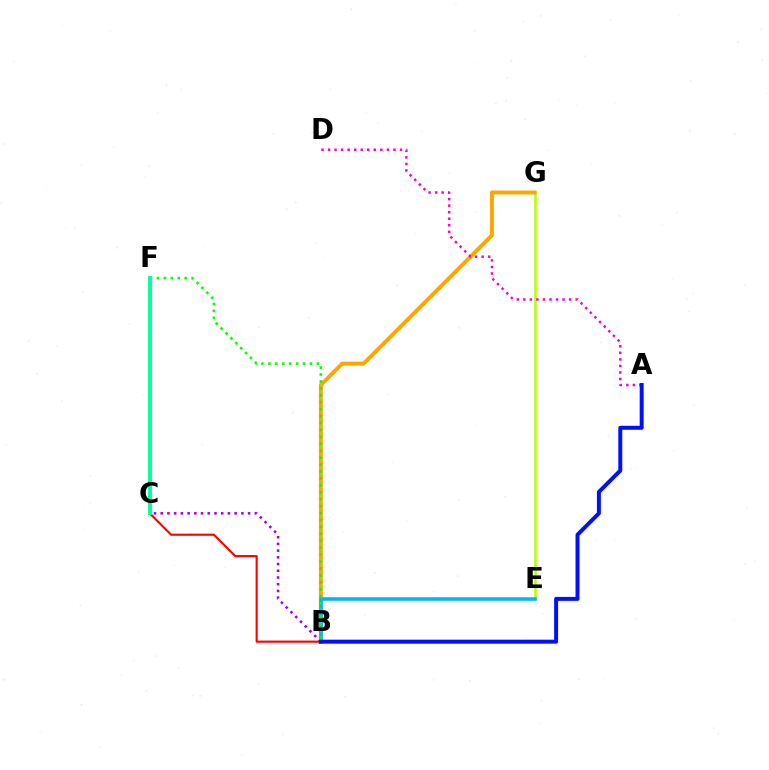{('E', 'G'): [{'color': '#b3ff00', 'line_style': 'solid', 'thickness': 1.83}], ('B', 'G'): [{'color': '#ffa500', 'line_style': 'solid', 'thickness': 2.83}], ('B', 'C'): [{'color': '#9b00ff', 'line_style': 'dotted', 'thickness': 1.83}, {'color': '#ff0000', 'line_style': 'solid', 'thickness': 1.53}], ('B', 'E'): [{'color': '#00b5ff', 'line_style': 'solid', 'thickness': 2.56}], ('A', 'D'): [{'color': '#ff00bd', 'line_style': 'dotted', 'thickness': 1.78}], ('B', 'F'): [{'color': '#08ff00', 'line_style': 'dotted', 'thickness': 1.88}], ('A', 'B'): [{'color': '#0010ff', 'line_style': 'solid', 'thickness': 2.85}], ('C', 'F'): [{'color': '#00ff9d', 'line_style': 'solid', 'thickness': 2.79}]}